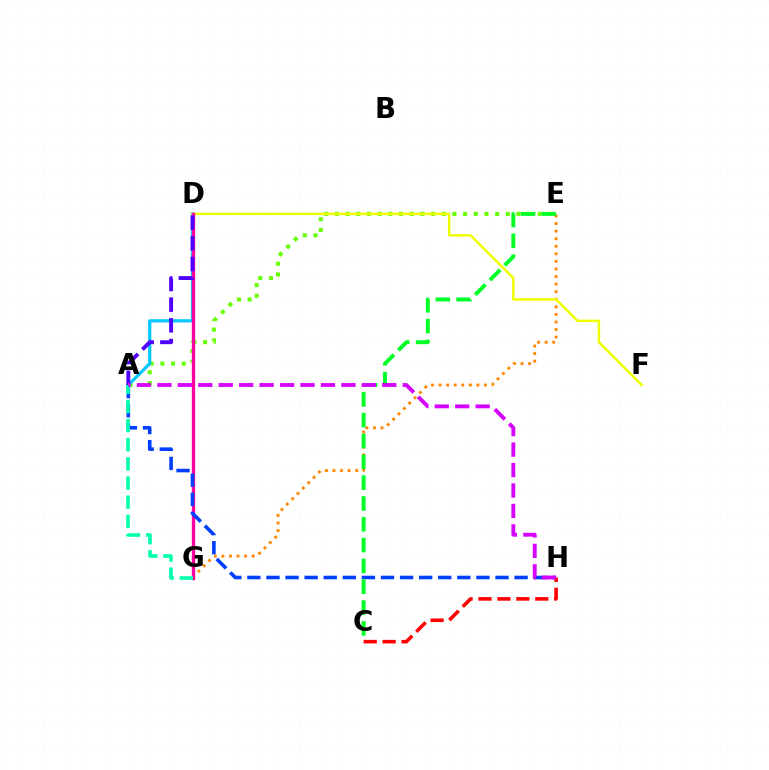{('E', 'G'): [{'color': '#ff8800', 'line_style': 'dotted', 'thickness': 2.06}], ('A', 'E'): [{'color': '#66ff00', 'line_style': 'dotted', 'thickness': 2.9}], ('A', 'D'): [{'color': '#00c7ff', 'line_style': 'solid', 'thickness': 2.31}, {'color': '#4f00ff', 'line_style': 'dashed', 'thickness': 2.81}], ('D', 'F'): [{'color': '#eeff00', 'line_style': 'solid', 'thickness': 1.8}], ('D', 'G'): [{'color': '#ff00a0', 'line_style': 'solid', 'thickness': 2.4}], ('A', 'H'): [{'color': '#003fff', 'line_style': 'dashed', 'thickness': 2.59}, {'color': '#d600ff', 'line_style': 'dashed', 'thickness': 2.78}], ('C', 'H'): [{'color': '#ff0000', 'line_style': 'dashed', 'thickness': 2.57}], ('A', 'G'): [{'color': '#00ffaf', 'line_style': 'dashed', 'thickness': 2.6}], ('C', 'E'): [{'color': '#00ff27', 'line_style': 'dashed', 'thickness': 2.83}]}